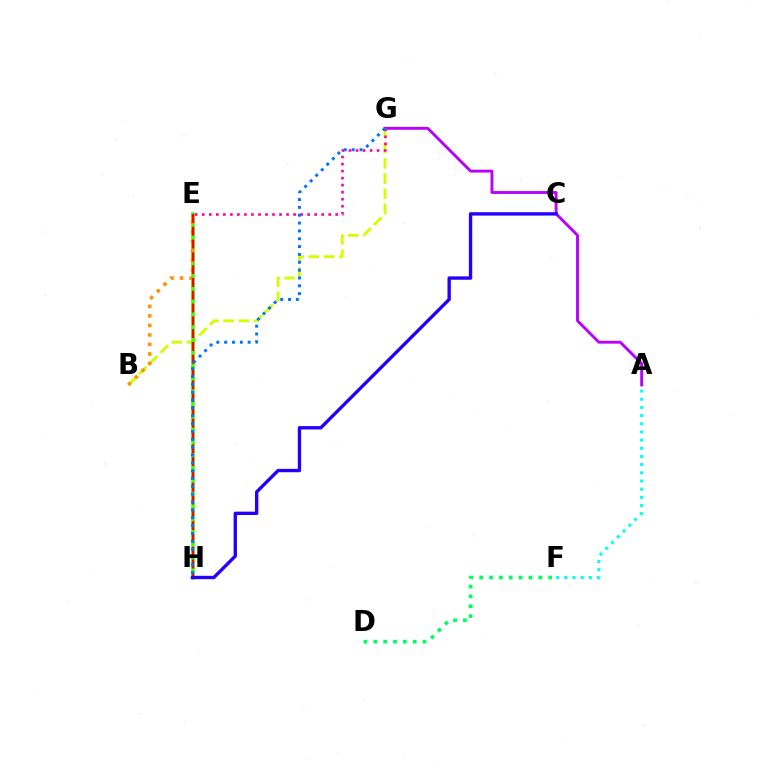{('A', 'G'): [{'color': '#b900ff', 'line_style': 'solid', 'thickness': 2.07}], ('B', 'G'): [{'color': '#d1ff00', 'line_style': 'dashed', 'thickness': 2.06}], ('D', 'F'): [{'color': '#00ff5c', 'line_style': 'dotted', 'thickness': 2.67}], ('A', 'F'): [{'color': '#00fff6', 'line_style': 'dotted', 'thickness': 2.22}], ('E', 'G'): [{'color': '#ff00ac', 'line_style': 'dotted', 'thickness': 1.91}], ('E', 'H'): [{'color': '#3dff00', 'line_style': 'solid', 'thickness': 2.55}, {'color': '#ff0000', 'line_style': 'dashed', 'thickness': 1.74}], ('B', 'E'): [{'color': '#ff9400', 'line_style': 'dotted', 'thickness': 2.59}], ('C', 'H'): [{'color': '#2500ff', 'line_style': 'solid', 'thickness': 2.43}], ('G', 'H'): [{'color': '#0074ff', 'line_style': 'dotted', 'thickness': 2.13}]}